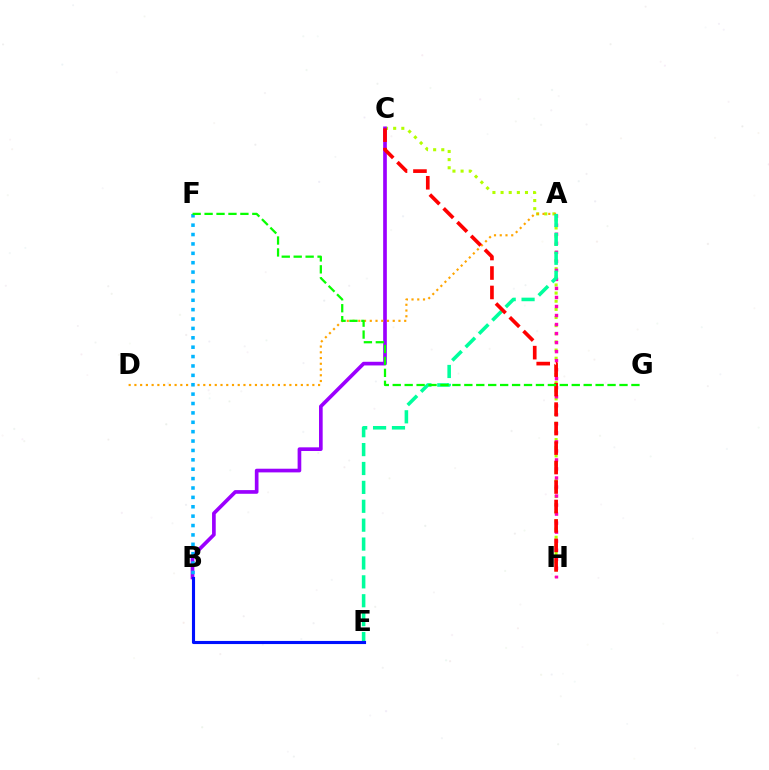{('C', 'H'): [{'color': '#b3ff00', 'line_style': 'dotted', 'thickness': 2.21}, {'color': '#ff0000', 'line_style': 'dashed', 'thickness': 2.65}], ('A', 'H'): [{'color': '#ff00bd', 'line_style': 'dotted', 'thickness': 2.45}], ('B', 'C'): [{'color': '#9b00ff', 'line_style': 'solid', 'thickness': 2.64}], ('A', 'D'): [{'color': '#ffa500', 'line_style': 'dotted', 'thickness': 1.56}], ('A', 'E'): [{'color': '#00ff9d', 'line_style': 'dashed', 'thickness': 2.57}], ('B', 'F'): [{'color': '#00b5ff', 'line_style': 'dotted', 'thickness': 2.55}], ('B', 'E'): [{'color': '#0010ff', 'line_style': 'solid', 'thickness': 2.24}], ('F', 'G'): [{'color': '#08ff00', 'line_style': 'dashed', 'thickness': 1.62}]}